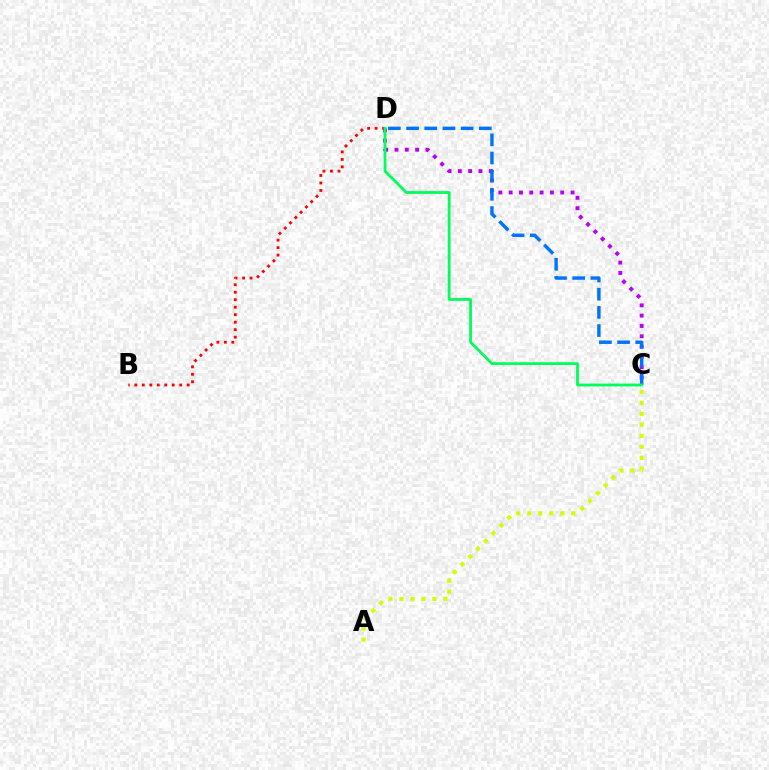{('A', 'C'): [{'color': '#d1ff00', 'line_style': 'dotted', 'thickness': 2.99}], ('C', 'D'): [{'color': '#b900ff', 'line_style': 'dotted', 'thickness': 2.8}, {'color': '#0074ff', 'line_style': 'dashed', 'thickness': 2.47}, {'color': '#00ff5c', 'line_style': 'solid', 'thickness': 2.02}], ('B', 'D'): [{'color': '#ff0000', 'line_style': 'dotted', 'thickness': 2.03}]}